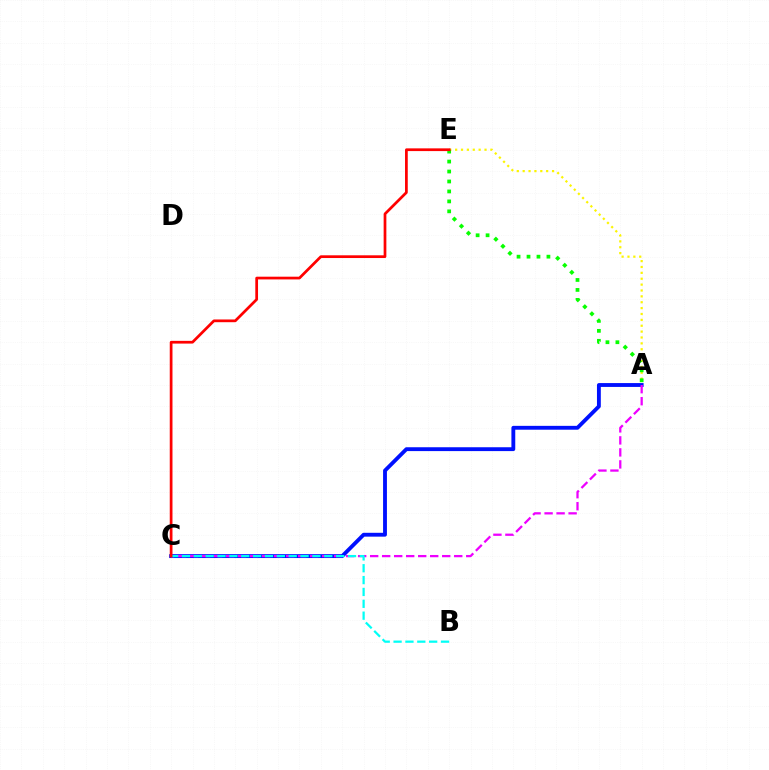{('A', 'E'): [{'color': '#fcf500', 'line_style': 'dotted', 'thickness': 1.6}, {'color': '#08ff00', 'line_style': 'dotted', 'thickness': 2.71}], ('A', 'C'): [{'color': '#0010ff', 'line_style': 'solid', 'thickness': 2.77}, {'color': '#ee00ff', 'line_style': 'dashed', 'thickness': 1.63}], ('B', 'C'): [{'color': '#00fff6', 'line_style': 'dashed', 'thickness': 1.61}], ('C', 'E'): [{'color': '#ff0000', 'line_style': 'solid', 'thickness': 1.97}]}